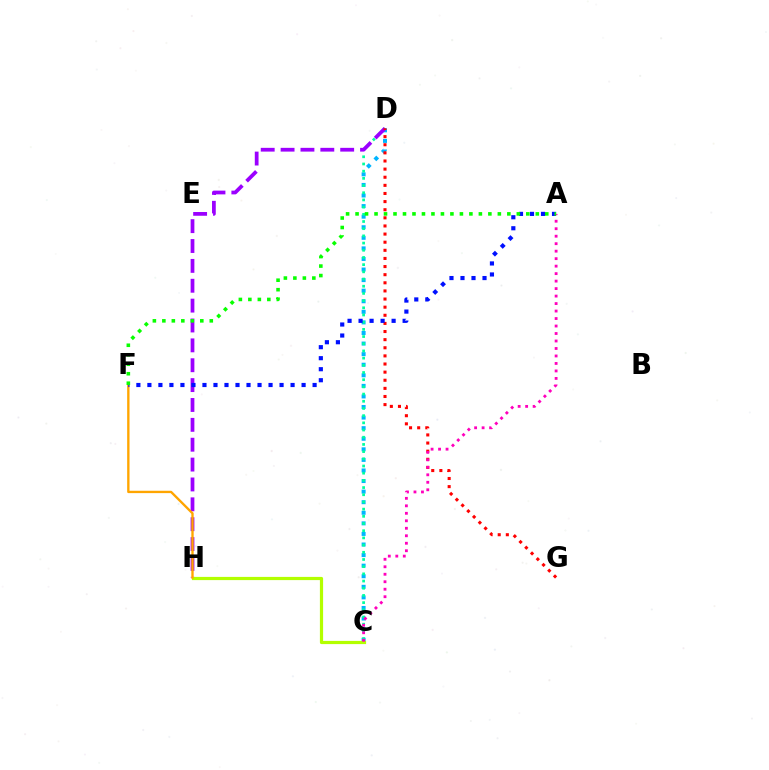{('C', 'D'): [{'color': '#00b5ff', 'line_style': 'dotted', 'thickness': 2.87}, {'color': '#00ff9d', 'line_style': 'dotted', 'thickness': 1.95}], ('D', 'H'): [{'color': '#9b00ff', 'line_style': 'dashed', 'thickness': 2.7}], ('D', 'G'): [{'color': '#ff0000', 'line_style': 'dotted', 'thickness': 2.21}], ('C', 'H'): [{'color': '#b3ff00', 'line_style': 'solid', 'thickness': 2.31}], ('F', 'H'): [{'color': '#ffa500', 'line_style': 'solid', 'thickness': 1.7}], ('A', 'F'): [{'color': '#0010ff', 'line_style': 'dotted', 'thickness': 2.99}, {'color': '#08ff00', 'line_style': 'dotted', 'thickness': 2.58}], ('A', 'C'): [{'color': '#ff00bd', 'line_style': 'dotted', 'thickness': 2.03}]}